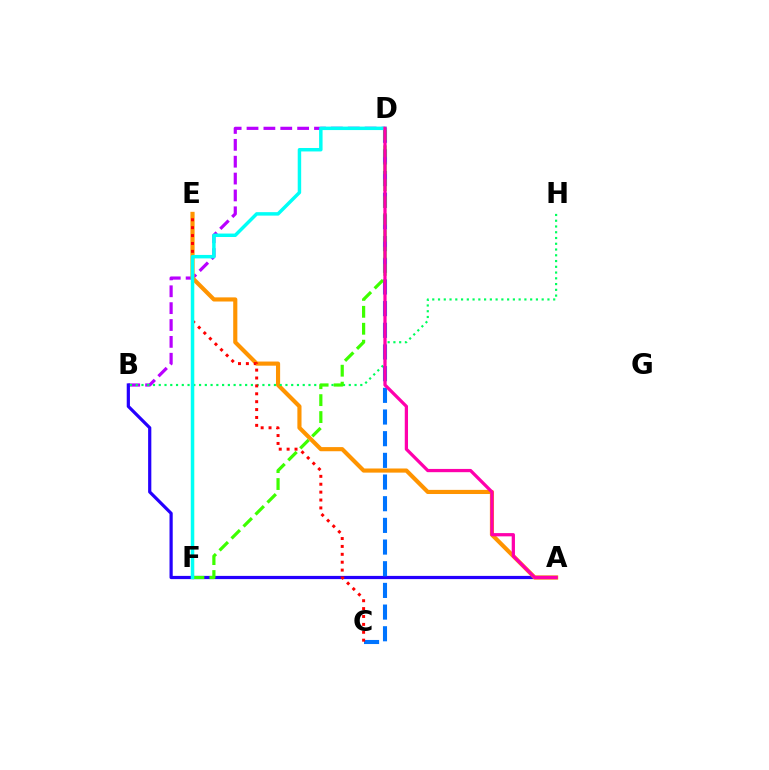{('E', 'F'): [{'color': '#d1ff00', 'line_style': 'solid', 'thickness': 1.58}], ('B', 'D'): [{'color': '#b900ff', 'line_style': 'dashed', 'thickness': 2.29}], ('A', 'B'): [{'color': '#2500ff', 'line_style': 'solid', 'thickness': 2.31}], ('A', 'E'): [{'color': '#ff9400', 'line_style': 'solid', 'thickness': 2.98}], ('B', 'H'): [{'color': '#00ff5c', 'line_style': 'dotted', 'thickness': 1.56}], ('C', 'D'): [{'color': '#0074ff', 'line_style': 'dashed', 'thickness': 2.94}], ('C', 'E'): [{'color': '#ff0000', 'line_style': 'dotted', 'thickness': 2.14}], ('D', 'F'): [{'color': '#3dff00', 'line_style': 'dashed', 'thickness': 2.3}, {'color': '#00fff6', 'line_style': 'solid', 'thickness': 2.49}], ('A', 'D'): [{'color': '#ff00ac', 'line_style': 'solid', 'thickness': 2.34}]}